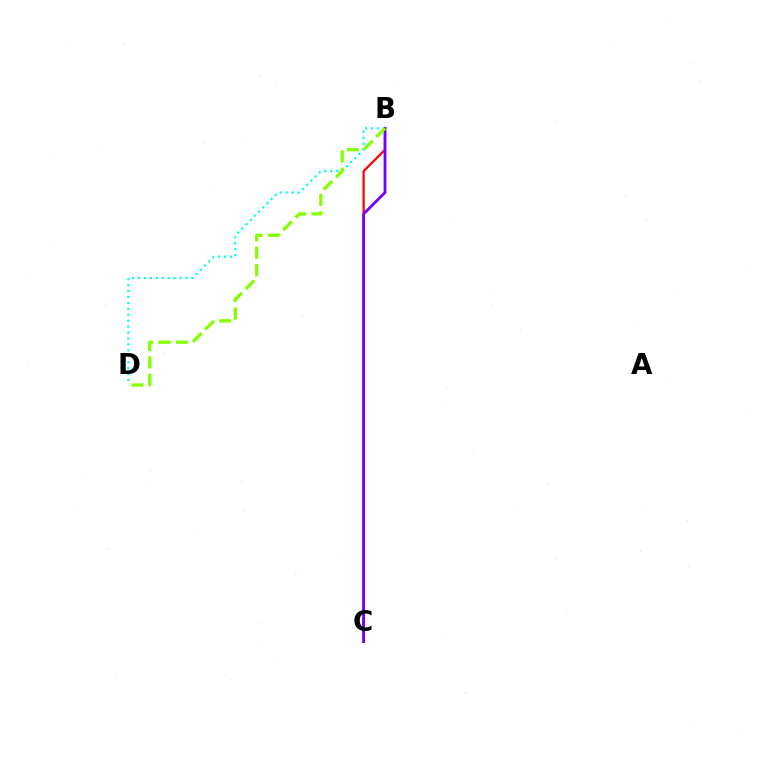{('B', 'C'): [{'color': '#ff0000', 'line_style': 'solid', 'thickness': 1.6}, {'color': '#7200ff', 'line_style': 'solid', 'thickness': 2.01}], ('B', 'D'): [{'color': '#00fff6', 'line_style': 'dotted', 'thickness': 1.61}, {'color': '#84ff00', 'line_style': 'dashed', 'thickness': 2.37}]}